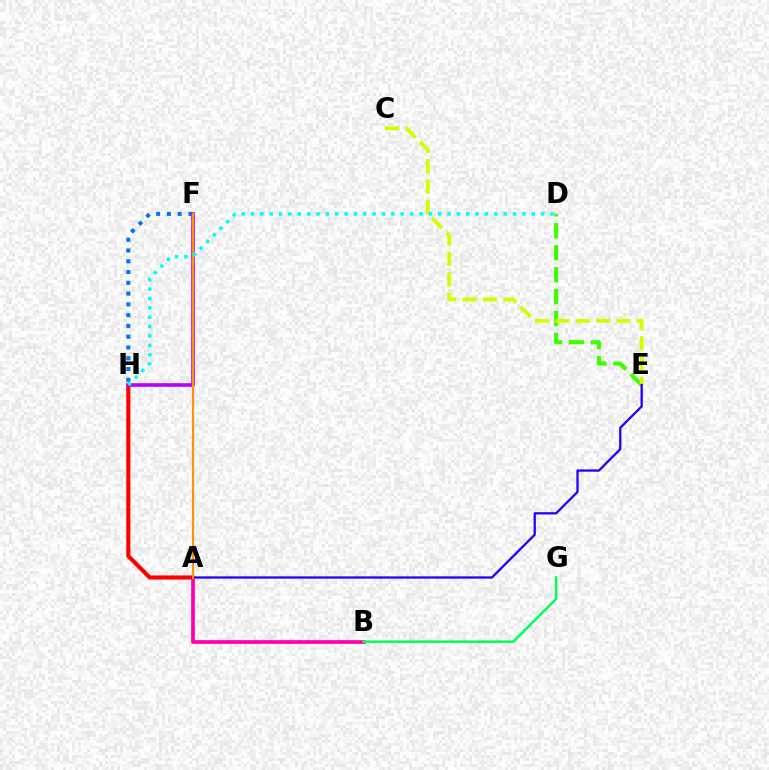{('A', 'B'): [{'color': '#ff00ac', 'line_style': 'solid', 'thickness': 2.67}], ('D', 'E'): [{'color': '#3dff00', 'line_style': 'dashed', 'thickness': 2.98}], ('F', 'H'): [{'color': '#0074ff', 'line_style': 'dotted', 'thickness': 2.93}, {'color': '#b900ff', 'line_style': 'solid', 'thickness': 2.63}], ('A', 'H'): [{'color': '#ff0000', 'line_style': 'solid', 'thickness': 2.97}], ('C', 'E'): [{'color': '#d1ff00', 'line_style': 'dashed', 'thickness': 2.76}], ('B', 'G'): [{'color': '#00ff5c', 'line_style': 'solid', 'thickness': 1.81}], ('A', 'E'): [{'color': '#2500ff', 'line_style': 'solid', 'thickness': 1.65}], ('A', 'F'): [{'color': '#ff9400', 'line_style': 'solid', 'thickness': 1.56}], ('D', 'H'): [{'color': '#00fff6', 'line_style': 'dotted', 'thickness': 2.54}]}